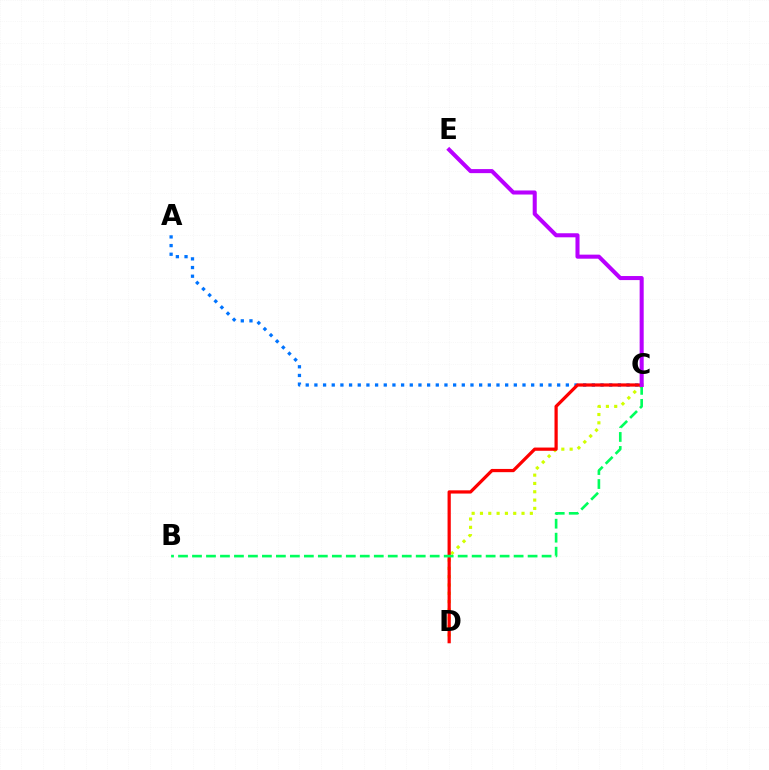{('A', 'C'): [{'color': '#0074ff', 'line_style': 'dotted', 'thickness': 2.36}], ('C', 'D'): [{'color': '#d1ff00', 'line_style': 'dotted', 'thickness': 2.26}, {'color': '#ff0000', 'line_style': 'solid', 'thickness': 2.33}], ('B', 'C'): [{'color': '#00ff5c', 'line_style': 'dashed', 'thickness': 1.9}], ('C', 'E'): [{'color': '#b900ff', 'line_style': 'solid', 'thickness': 2.92}]}